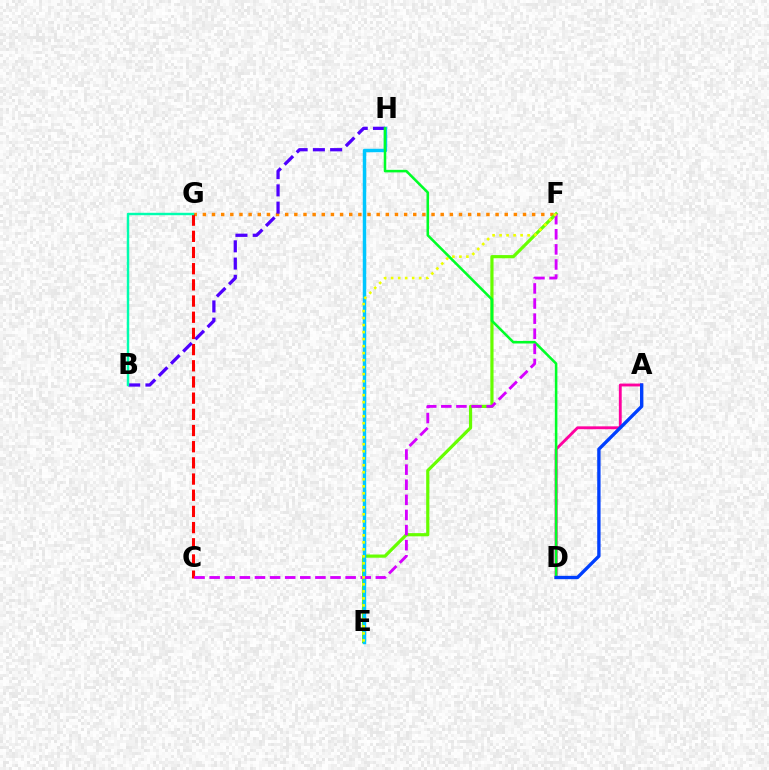{('F', 'G'): [{'color': '#ff8800', 'line_style': 'dotted', 'thickness': 2.49}], ('C', 'G'): [{'color': '#ff0000', 'line_style': 'dashed', 'thickness': 2.2}], ('E', 'F'): [{'color': '#66ff00', 'line_style': 'solid', 'thickness': 2.29}, {'color': '#eeff00', 'line_style': 'dotted', 'thickness': 1.9}], ('E', 'H'): [{'color': '#00c7ff', 'line_style': 'solid', 'thickness': 2.48}], ('B', 'H'): [{'color': '#4f00ff', 'line_style': 'dashed', 'thickness': 2.34}], ('A', 'D'): [{'color': '#ff00a0', 'line_style': 'solid', 'thickness': 2.06}, {'color': '#003fff', 'line_style': 'solid', 'thickness': 2.41}], ('D', 'H'): [{'color': '#00ff27', 'line_style': 'solid', 'thickness': 1.83}], ('C', 'F'): [{'color': '#d600ff', 'line_style': 'dashed', 'thickness': 2.05}], ('B', 'G'): [{'color': '#00ffaf', 'line_style': 'solid', 'thickness': 1.75}]}